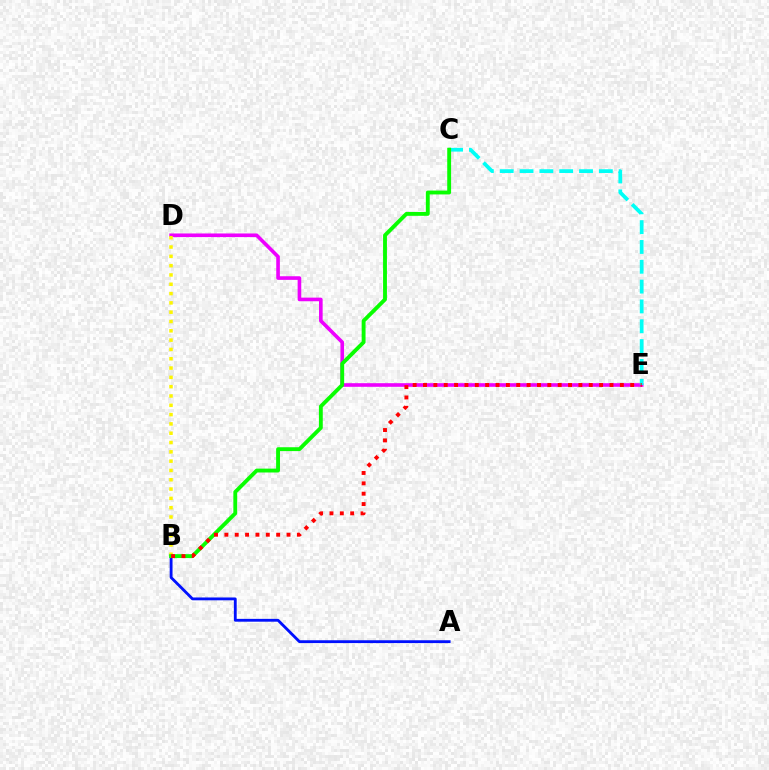{('D', 'E'): [{'color': '#ee00ff', 'line_style': 'solid', 'thickness': 2.61}], ('C', 'E'): [{'color': '#00fff6', 'line_style': 'dashed', 'thickness': 2.69}], ('A', 'B'): [{'color': '#0010ff', 'line_style': 'solid', 'thickness': 2.04}], ('B', 'D'): [{'color': '#fcf500', 'line_style': 'dotted', 'thickness': 2.53}], ('B', 'C'): [{'color': '#08ff00', 'line_style': 'solid', 'thickness': 2.78}], ('B', 'E'): [{'color': '#ff0000', 'line_style': 'dotted', 'thickness': 2.81}]}